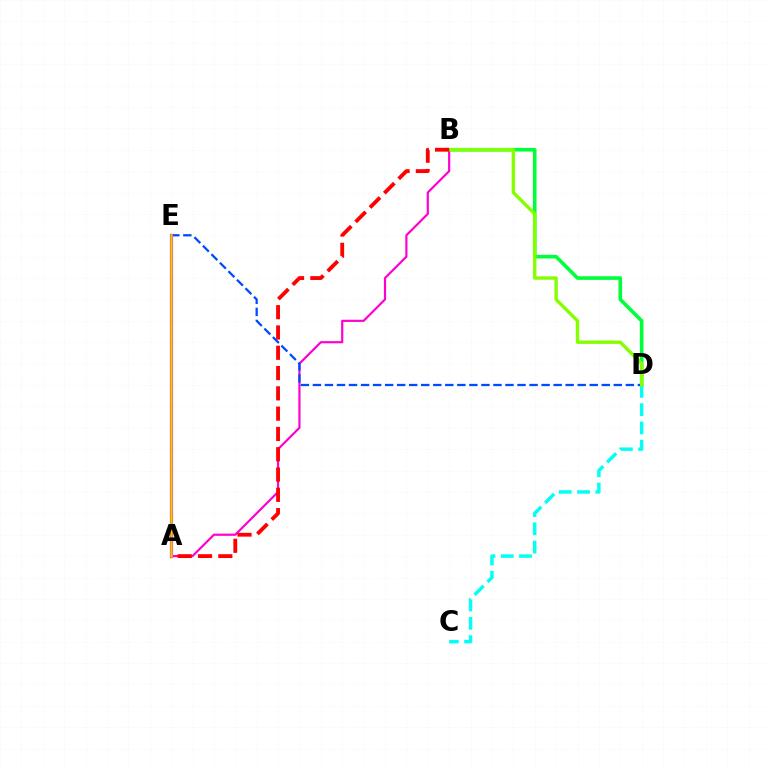{('A', 'E'): [{'color': '#7200ff', 'line_style': 'solid', 'thickness': 2.29}, {'color': '#ffbd00', 'line_style': 'solid', 'thickness': 1.85}], ('B', 'D'): [{'color': '#00ff39', 'line_style': 'solid', 'thickness': 2.6}, {'color': '#84ff00', 'line_style': 'solid', 'thickness': 2.44}], ('C', 'D'): [{'color': '#00fff6', 'line_style': 'dashed', 'thickness': 2.48}], ('A', 'B'): [{'color': '#ff00cf', 'line_style': 'solid', 'thickness': 1.57}, {'color': '#ff0000', 'line_style': 'dashed', 'thickness': 2.76}], ('D', 'E'): [{'color': '#004bff', 'line_style': 'dashed', 'thickness': 1.64}]}